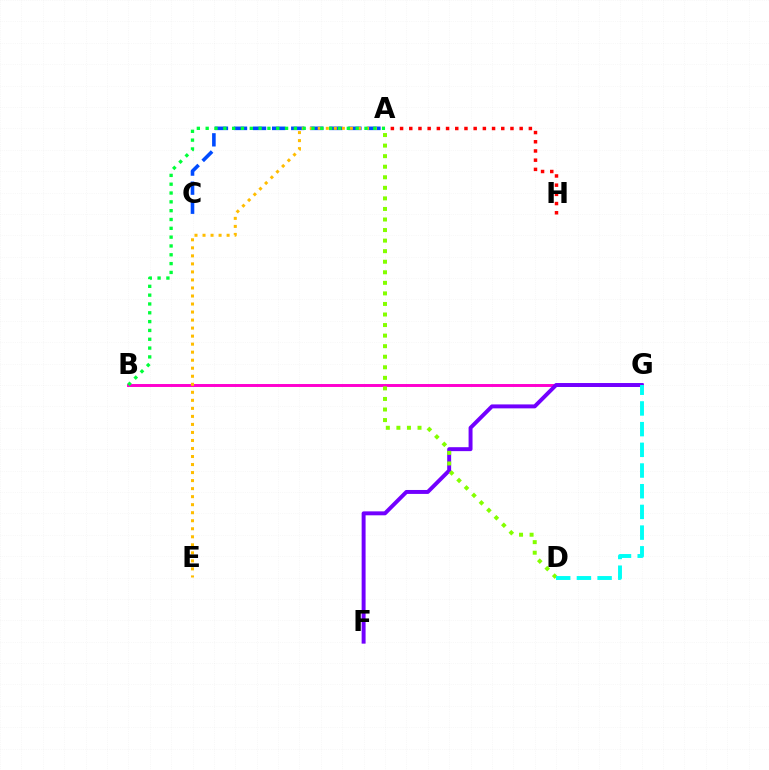{('B', 'G'): [{'color': '#ff00cf', 'line_style': 'solid', 'thickness': 2.12}], ('A', 'C'): [{'color': '#004bff', 'line_style': 'dashed', 'thickness': 2.59}], ('A', 'E'): [{'color': '#ffbd00', 'line_style': 'dotted', 'thickness': 2.18}], ('A', 'H'): [{'color': '#ff0000', 'line_style': 'dotted', 'thickness': 2.5}], ('A', 'B'): [{'color': '#00ff39', 'line_style': 'dotted', 'thickness': 2.4}], ('F', 'G'): [{'color': '#7200ff', 'line_style': 'solid', 'thickness': 2.84}], ('A', 'D'): [{'color': '#84ff00', 'line_style': 'dotted', 'thickness': 2.87}], ('D', 'G'): [{'color': '#00fff6', 'line_style': 'dashed', 'thickness': 2.81}]}